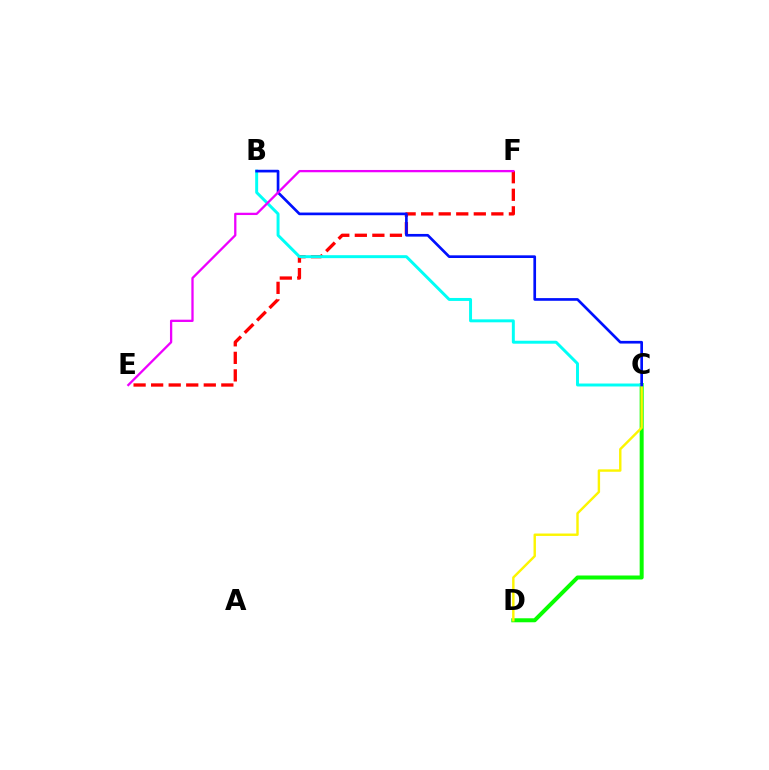{('E', 'F'): [{'color': '#ff0000', 'line_style': 'dashed', 'thickness': 2.38}, {'color': '#ee00ff', 'line_style': 'solid', 'thickness': 1.65}], ('C', 'D'): [{'color': '#08ff00', 'line_style': 'solid', 'thickness': 2.88}, {'color': '#fcf500', 'line_style': 'solid', 'thickness': 1.74}], ('B', 'C'): [{'color': '#00fff6', 'line_style': 'solid', 'thickness': 2.13}, {'color': '#0010ff', 'line_style': 'solid', 'thickness': 1.93}]}